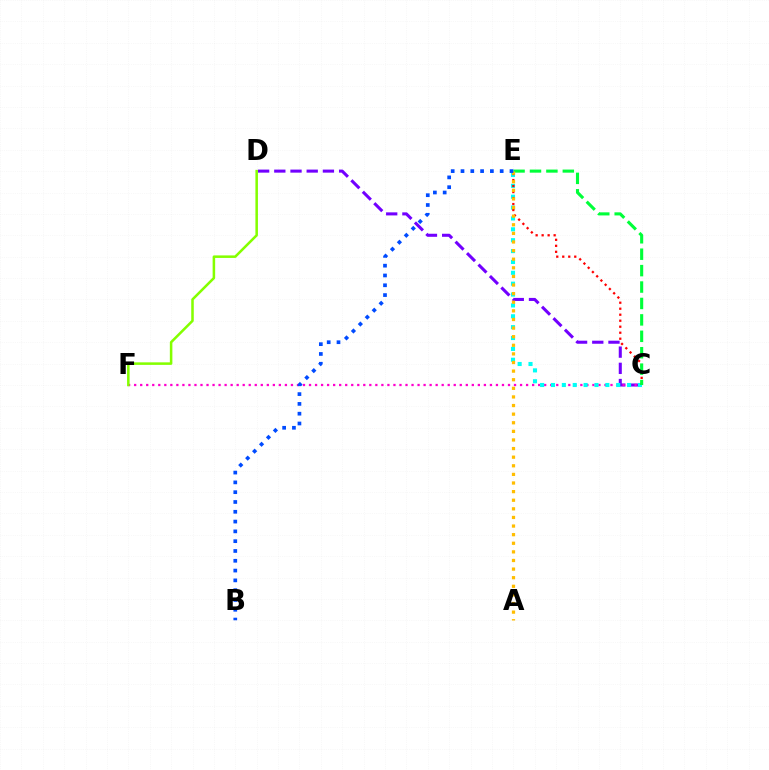{('C', 'D'): [{'color': '#7200ff', 'line_style': 'dashed', 'thickness': 2.2}], ('C', 'F'): [{'color': '#ff00cf', 'line_style': 'dotted', 'thickness': 1.64}], ('C', 'E'): [{'color': '#00fff6', 'line_style': 'dotted', 'thickness': 2.95}, {'color': '#ff0000', 'line_style': 'dotted', 'thickness': 1.63}, {'color': '#00ff39', 'line_style': 'dashed', 'thickness': 2.23}], ('D', 'F'): [{'color': '#84ff00', 'line_style': 'solid', 'thickness': 1.82}], ('A', 'E'): [{'color': '#ffbd00', 'line_style': 'dotted', 'thickness': 2.34}], ('B', 'E'): [{'color': '#004bff', 'line_style': 'dotted', 'thickness': 2.66}]}